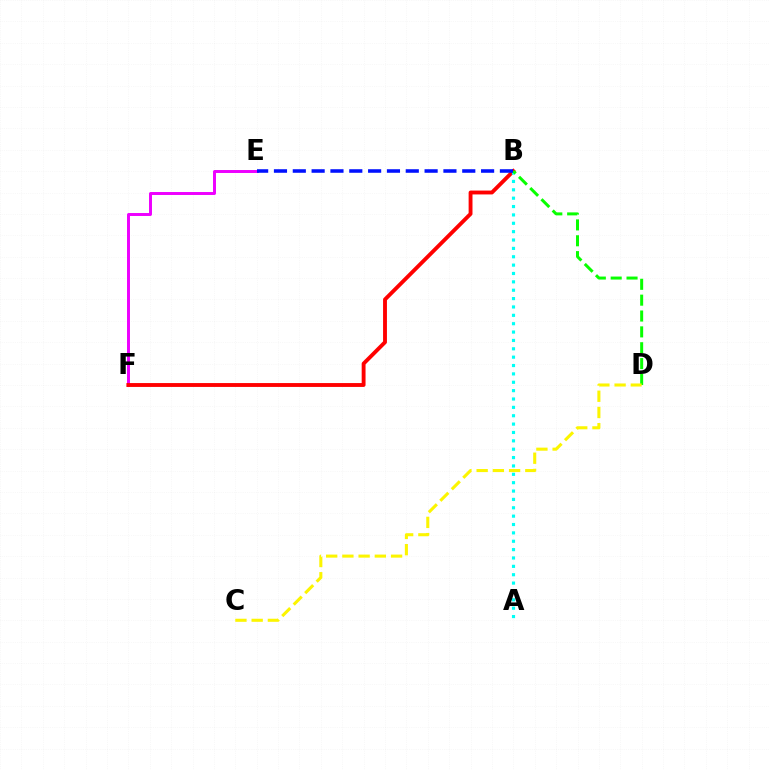{('E', 'F'): [{'color': '#ee00ff', 'line_style': 'solid', 'thickness': 2.13}], ('B', 'F'): [{'color': '#ff0000', 'line_style': 'solid', 'thickness': 2.78}], ('A', 'B'): [{'color': '#00fff6', 'line_style': 'dotted', 'thickness': 2.27}], ('B', 'D'): [{'color': '#08ff00', 'line_style': 'dashed', 'thickness': 2.15}], ('B', 'E'): [{'color': '#0010ff', 'line_style': 'dashed', 'thickness': 2.56}], ('C', 'D'): [{'color': '#fcf500', 'line_style': 'dashed', 'thickness': 2.2}]}